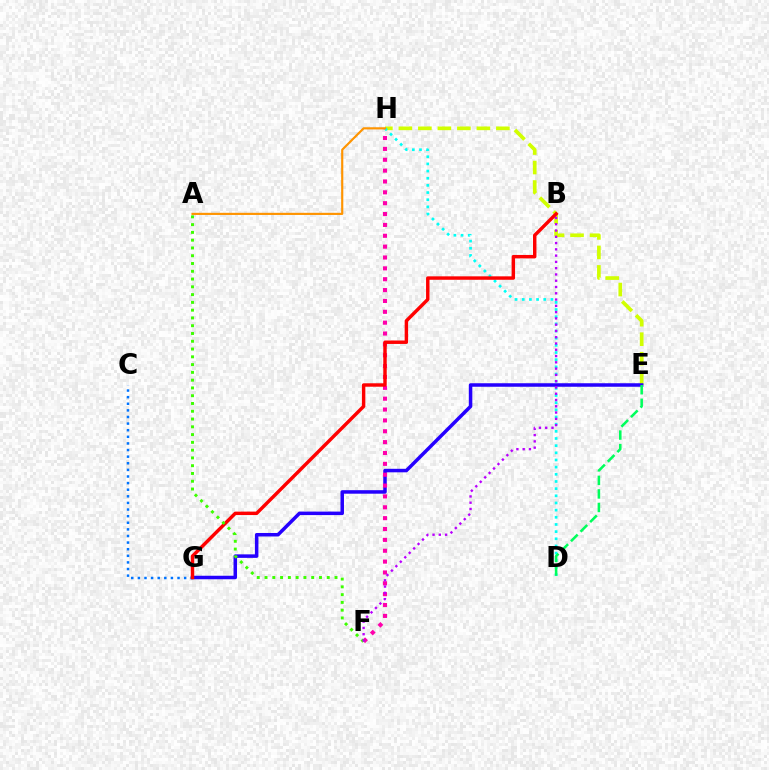{('E', 'H'): [{'color': '#d1ff00', 'line_style': 'dashed', 'thickness': 2.65}], ('E', 'G'): [{'color': '#2500ff', 'line_style': 'solid', 'thickness': 2.53}], ('F', 'H'): [{'color': '#ff00ac', 'line_style': 'dotted', 'thickness': 2.95}], ('C', 'G'): [{'color': '#0074ff', 'line_style': 'dotted', 'thickness': 1.8}], ('D', 'H'): [{'color': '#00fff6', 'line_style': 'dotted', 'thickness': 1.95}], ('B', 'G'): [{'color': '#ff0000', 'line_style': 'solid', 'thickness': 2.48}], ('A', 'H'): [{'color': '#ff9400', 'line_style': 'solid', 'thickness': 1.55}], ('A', 'F'): [{'color': '#3dff00', 'line_style': 'dotted', 'thickness': 2.11}], ('B', 'F'): [{'color': '#b900ff', 'line_style': 'dotted', 'thickness': 1.71}], ('D', 'E'): [{'color': '#00ff5c', 'line_style': 'dashed', 'thickness': 1.84}]}